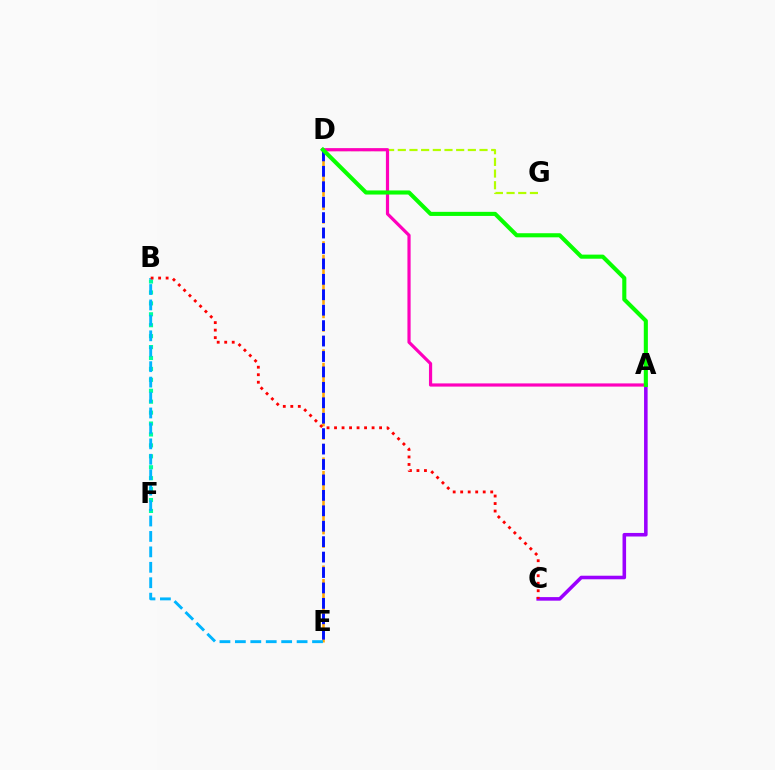{('A', 'C'): [{'color': '#9b00ff', 'line_style': 'solid', 'thickness': 2.57}], ('D', 'E'): [{'color': '#ffa500', 'line_style': 'dashed', 'thickness': 1.84}, {'color': '#0010ff', 'line_style': 'dashed', 'thickness': 2.1}], ('D', 'G'): [{'color': '#b3ff00', 'line_style': 'dashed', 'thickness': 1.59}], ('B', 'F'): [{'color': '#00ff9d', 'line_style': 'dotted', 'thickness': 2.97}], ('B', 'E'): [{'color': '#00b5ff', 'line_style': 'dashed', 'thickness': 2.1}], ('B', 'C'): [{'color': '#ff0000', 'line_style': 'dotted', 'thickness': 2.04}], ('A', 'D'): [{'color': '#ff00bd', 'line_style': 'solid', 'thickness': 2.3}, {'color': '#08ff00', 'line_style': 'solid', 'thickness': 2.95}]}